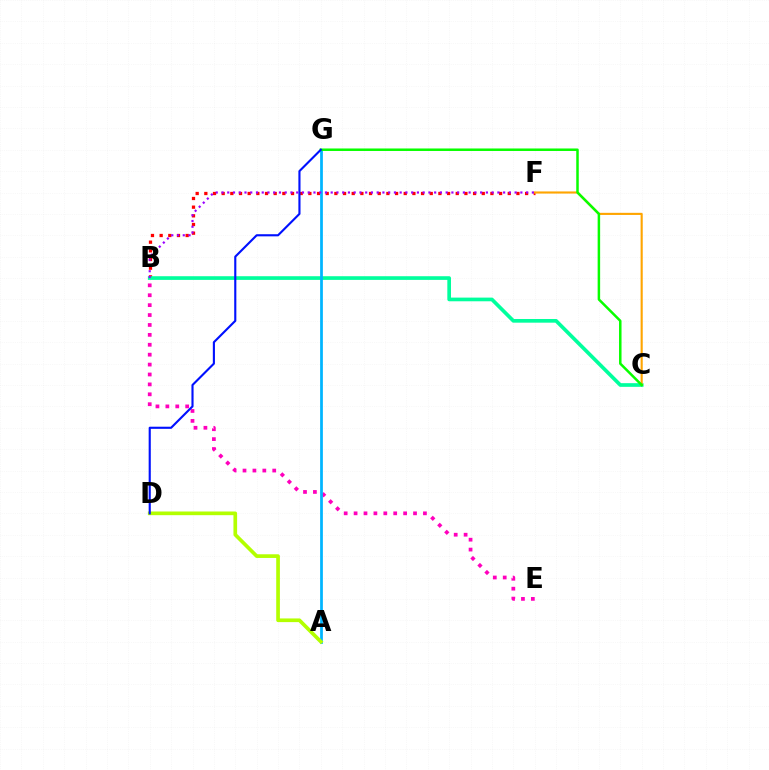{('B', 'F'): [{'color': '#ff0000', 'line_style': 'dotted', 'thickness': 2.36}, {'color': '#9b00ff', 'line_style': 'dotted', 'thickness': 1.56}], ('B', 'C'): [{'color': '#00ff9d', 'line_style': 'solid', 'thickness': 2.65}], ('C', 'F'): [{'color': '#ffa500', 'line_style': 'solid', 'thickness': 1.53}], ('B', 'E'): [{'color': '#ff00bd', 'line_style': 'dotted', 'thickness': 2.69}], ('A', 'G'): [{'color': '#00b5ff', 'line_style': 'solid', 'thickness': 1.98}], ('A', 'D'): [{'color': '#b3ff00', 'line_style': 'solid', 'thickness': 2.65}], ('C', 'G'): [{'color': '#08ff00', 'line_style': 'solid', 'thickness': 1.8}], ('D', 'G'): [{'color': '#0010ff', 'line_style': 'solid', 'thickness': 1.53}]}